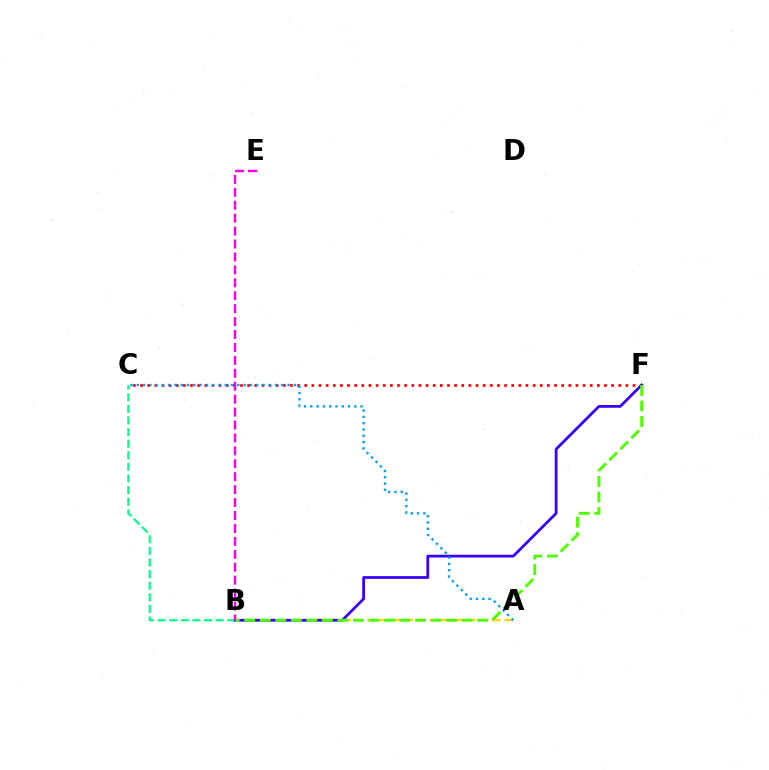{('C', 'F'): [{'color': '#ff0000', 'line_style': 'dotted', 'thickness': 1.94}], ('A', 'B'): [{'color': '#ffd500', 'line_style': 'dashed', 'thickness': 1.69}], ('B', 'C'): [{'color': '#00ff86', 'line_style': 'dashed', 'thickness': 1.58}], ('B', 'F'): [{'color': '#3700ff', 'line_style': 'solid', 'thickness': 1.99}, {'color': '#4fff00', 'line_style': 'dashed', 'thickness': 2.11}], ('B', 'E'): [{'color': '#ff00ed', 'line_style': 'dashed', 'thickness': 1.76}], ('A', 'C'): [{'color': '#009eff', 'line_style': 'dotted', 'thickness': 1.71}]}